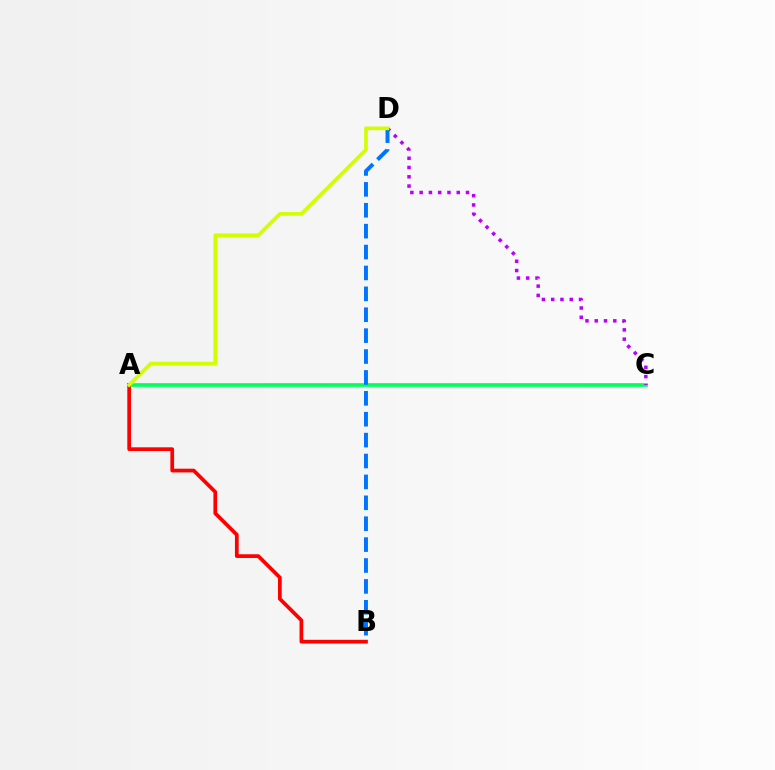{('A', 'C'): [{'color': '#00ff5c', 'line_style': 'solid', 'thickness': 2.64}], ('C', 'D'): [{'color': '#b900ff', 'line_style': 'dotted', 'thickness': 2.52}], ('B', 'D'): [{'color': '#0074ff', 'line_style': 'dashed', 'thickness': 2.84}], ('A', 'B'): [{'color': '#ff0000', 'line_style': 'solid', 'thickness': 2.68}], ('A', 'D'): [{'color': '#d1ff00', 'line_style': 'solid', 'thickness': 2.64}]}